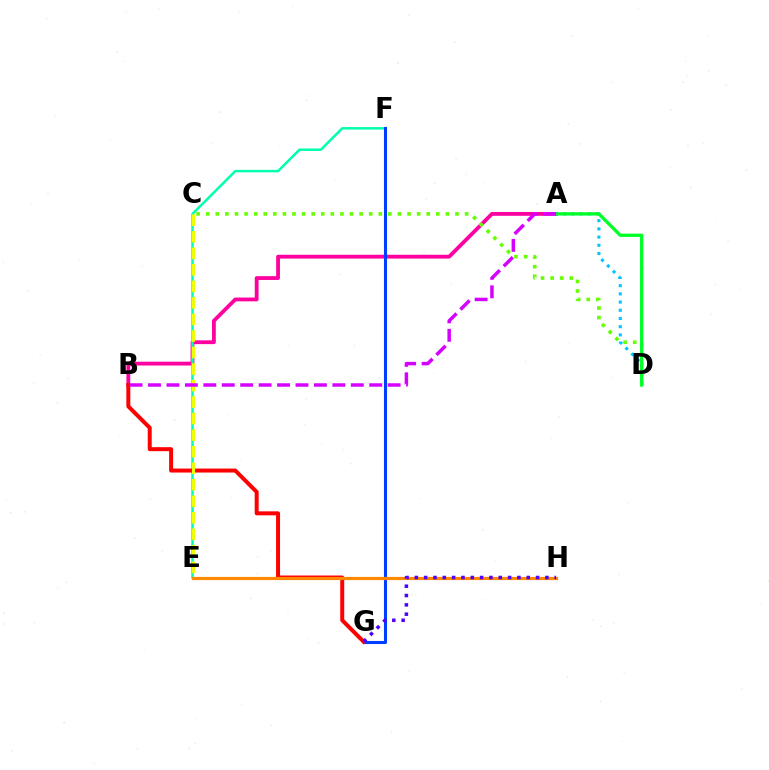{('A', 'B'): [{'color': '#ff00a0', 'line_style': 'solid', 'thickness': 2.74}, {'color': '#d600ff', 'line_style': 'dashed', 'thickness': 2.5}], ('A', 'D'): [{'color': '#00c7ff', 'line_style': 'dotted', 'thickness': 2.23}, {'color': '#00ff27', 'line_style': 'solid', 'thickness': 2.38}], ('E', 'F'): [{'color': '#00ffaf', 'line_style': 'solid', 'thickness': 1.79}], ('F', 'G'): [{'color': '#003fff', 'line_style': 'solid', 'thickness': 2.21}], ('B', 'G'): [{'color': '#ff0000', 'line_style': 'solid', 'thickness': 2.87}], ('C', 'E'): [{'color': '#eeff00', 'line_style': 'dashed', 'thickness': 2.25}], ('C', 'D'): [{'color': '#66ff00', 'line_style': 'dotted', 'thickness': 2.6}], ('E', 'H'): [{'color': '#ff8800', 'line_style': 'solid', 'thickness': 2.28}], ('G', 'H'): [{'color': '#4f00ff', 'line_style': 'dotted', 'thickness': 2.53}]}